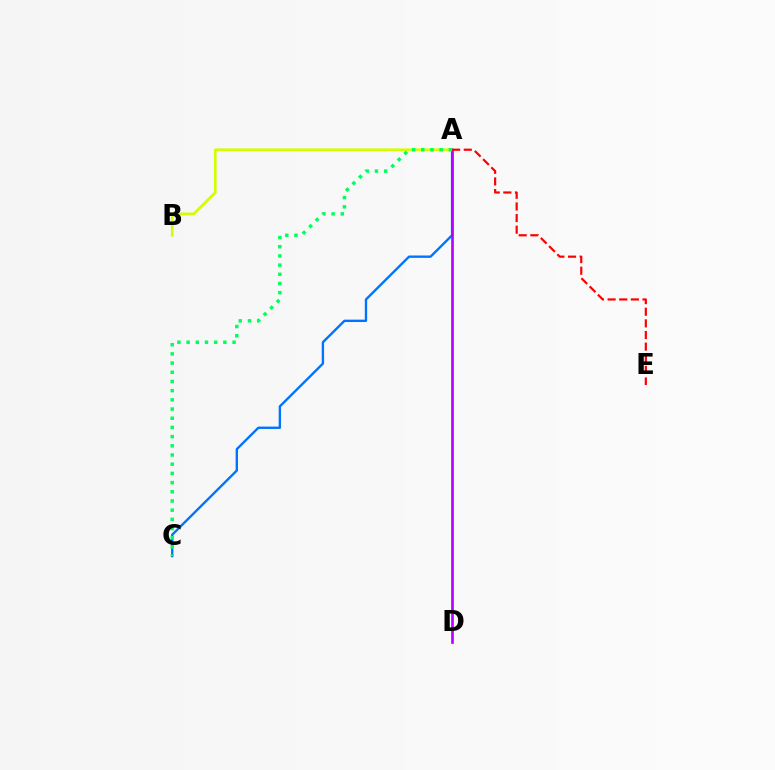{('A', 'B'): [{'color': '#d1ff00', 'line_style': 'solid', 'thickness': 1.92}], ('A', 'C'): [{'color': '#0074ff', 'line_style': 'solid', 'thickness': 1.7}, {'color': '#00ff5c', 'line_style': 'dotted', 'thickness': 2.5}], ('A', 'D'): [{'color': '#b900ff', 'line_style': 'solid', 'thickness': 1.92}], ('A', 'E'): [{'color': '#ff0000', 'line_style': 'dashed', 'thickness': 1.58}]}